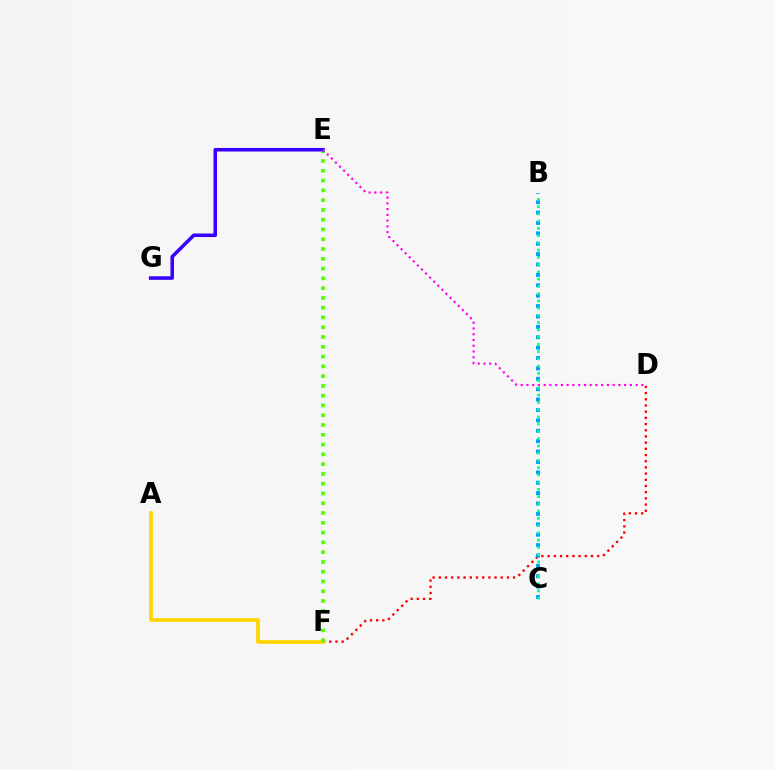{('D', 'F'): [{'color': '#ff0000', 'line_style': 'dotted', 'thickness': 1.68}], ('B', 'C'): [{'color': '#009eff', 'line_style': 'dotted', 'thickness': 2.82}, {'color': '#00ff86', 'line_style': 'dotted', 'thickness': 1.97}], ('A', 'F'): [{'color': '#ffd500', 'line_style': 'solid', 'thickness': 2.67}], ('E', 'F'): [{'color': '#4fff00', 'line_style': 'dotted', 'thickness': 2.66}], ('E', 'G'): [{'color': '#3700ff', 'line_style': 'solid', 'thickness': 2.55}], ('D', 'E'): [{'color': '#ff00ed', 'line_style': 'dotted', 'thickness': 1.56}]}